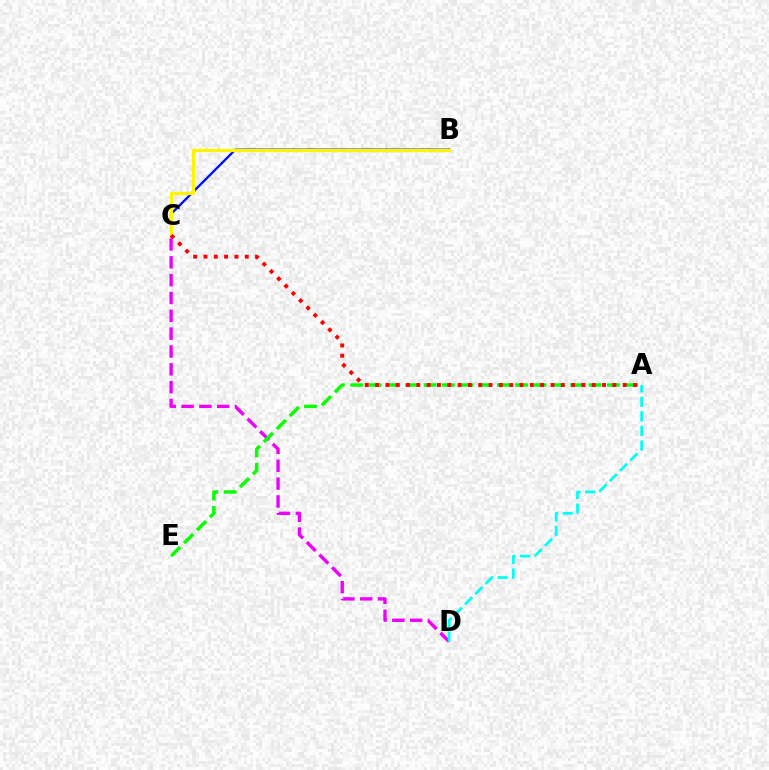{('B', 'C'): [{'color': '#0010ff', 'line_style': 'solid', 'thickness': 1.69}, {'color': '#fcf500', 'line_style': 'solid', 'thickness': 2.39}], ('C', 'D'): [{'color': '#ee00ff', 'line_style': 'dashed', 'thickness': 2.42}], ('A', 'E'): [{'color': '#08ff00', 'line_style': 'dashed', 'thickness': 2.49}], ('A', 'D'): [{'color': '#00fff6', 'line_style': 'dashed', 'thickness': 1.98}], ('A', 'C'): [{'color': '#ff0000', 'line_style': 'dotted', 'thickness': 2.8}]}